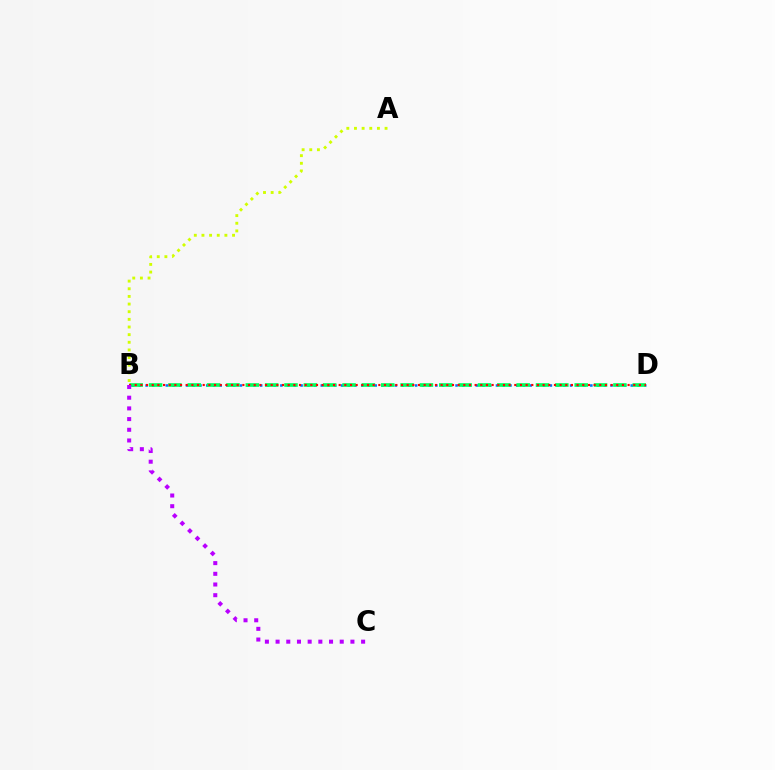{('B', 'D'): [{'color': '#0074ff', 'line_style': 'dotted', 'thickness': 1.83}, {'color': '#00ff5c', 'line_style': 'dashed', 'thickness': 2.63}, {'color': '#ff0000', 'line_style': 'dotted', 'thickness': 1.54}], ('A', 'B'): [{'color': '#d1ff00', 'line_style': 'dotted', 'thickness': 2.08}], ('B', 'C'): [{'color': '#b900ff', 'line_style': 'dotted', 'thickness': 2.9}]}